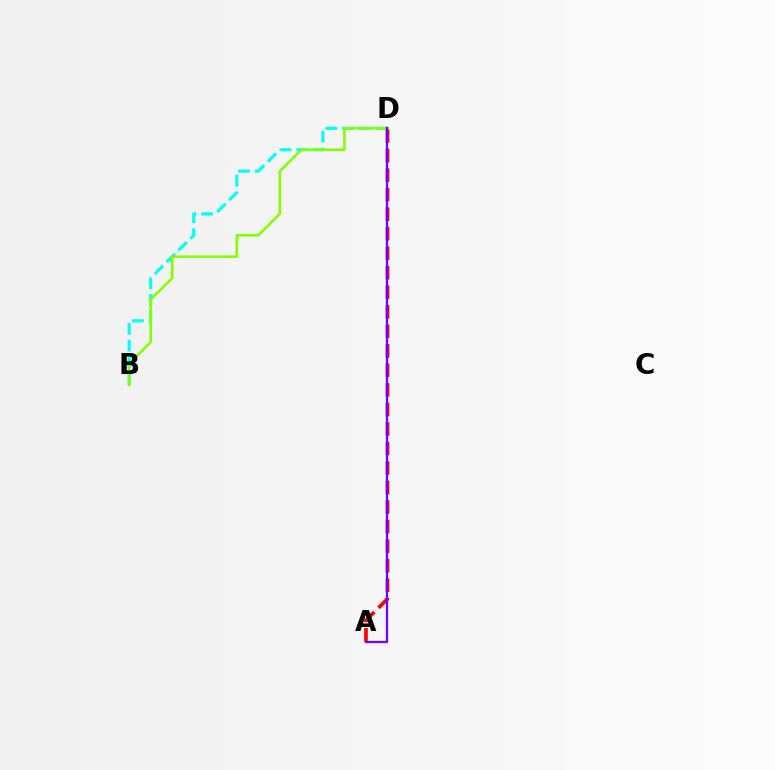{('A', 'D'): [{'color': '#ff0000', 'line_style': 'dashed', 'thickness': 2.65}, {'color': '#7200ff', 'line_style': 'solid', 'thickness': 1.64}], ('B', 'D'): [{'color': '#00fff6', 'line_style': 'dashed', 'thickness': 2.28}, {'color': '#84ff00', 'line_style': 'solid', 'thickness': 1.86}]}